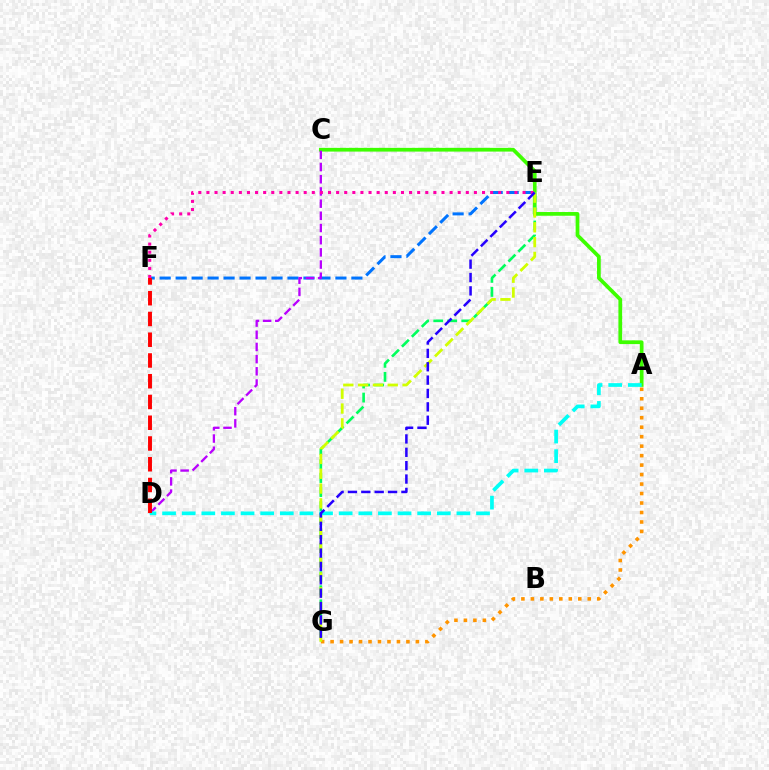{('A', 'G'): [{'color': '#ff9400', 'line_style': 'dotted', 'thickness': 2.58}], ('E', 'F'): [{'color': '#0074ff', 'line_style': 'dashed', 'thickness': 2.17}, {'color': '#ff00ac', 'line_style': 'dotted', 'thickness': 2.2}], ('A', 'C'): [{'color': '#3dff00', 'line_style': 'solid', 'thickness': 2.68}], ('C', 'D'): [{'color': '#b900ff', 'line_style': 'dashed', 'thickness': 1.66}], ('E', 'G'): [{'color': '#00ff5c', 'line_style': 'dashed', 'thickness': 1.91}, {'color': '#d1ff00', 'line_style': 'dashed', 'thickness': 2.01}, {'color': '#2500ff', 'line_style': 'dashed', 'thickness': 1.82}], ('A', 'D'): [{'color': '#00fff6', 'line_style': 'dashed', 'thickness': 2.67}], ('D', 'F'): [{'color': '#ff0000', 'line_style': 'dashed', 'thickness': 2.82}]}